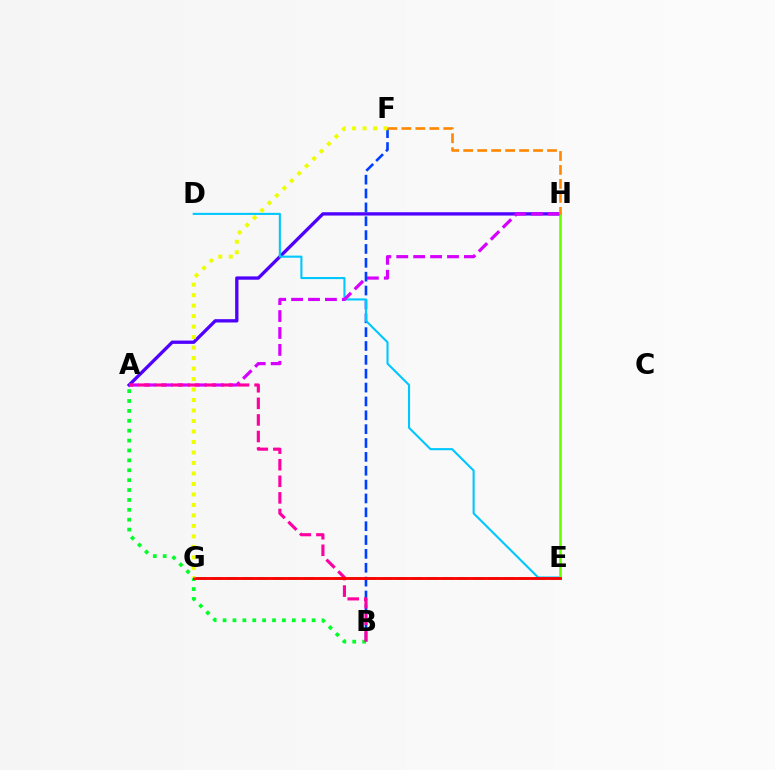{('E', 'G'): [{'color': '#00ffaf', 'line_style': 'dashed', 'thickness': 2.09}, {'color': '#ff0000', 'line_style': 'solid', 'thickness': 2.05}], ('A', 'H'): [{'color': '#4f00ff', 'line_style': 'solid', 'thickness': 2.39}, {'color': '#d600ff', 'line_style': 'dashed', 'thickness': 2.3}], ('B', 'F'): [{'color': '#003fff', 'line_style': 'dashed', 'thickness': 1.88}], ('A', 'B'): [{'color': '#00ff27', 'line_style': 'dotted', 'thickness': 2.69}, {'color': '#ff00a0', 'line_style': 'dashed', 'thickness': 2.25}], ('D', 'E'): [{'color': '#00c7ff', 'line_style': 'solid', 'thickness': 1.51}], ('E', 'H'): [{'color': '#66ff00', 'line_style': 'solid', 'thickness': 1.85}], ('F', 'H'): [{'color': '#ff8800', 'line_style': 'dashed', 'thickness': 1.9}], ('F', 'G'): [{'color': '#eeff00', 'line_style': 'dotted', 'thickness': 2.85}]}